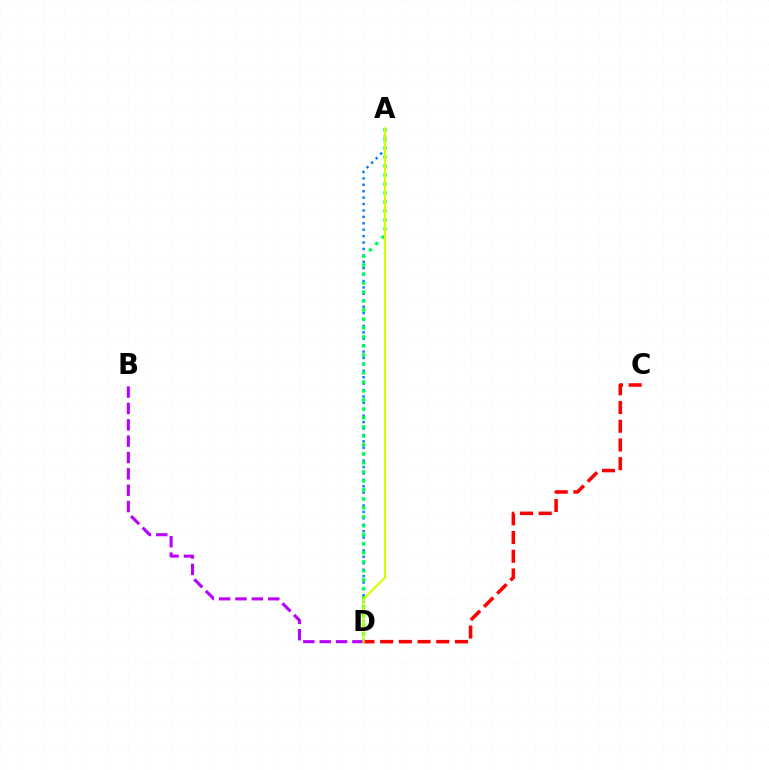{('A', 'D'): [{'color': '#0074ff', 'line_style': 'dotted', 'thickness': 1.74}, {'color': '#00ff5c', 'line_style': 'dotted', 'thickness': 2.44}, {'color': '#d1ff00', 'line_style': 'solid', 'thickness': 1.54}], ('B', 'D'): [{'color': '#b900ff', 'line_style': 'dashed', 'thickness': 2.22}], ('C', 'D'): [{'color': '#ff0000', 'line_style': 'dashed', 'thickness': 2.54}]}